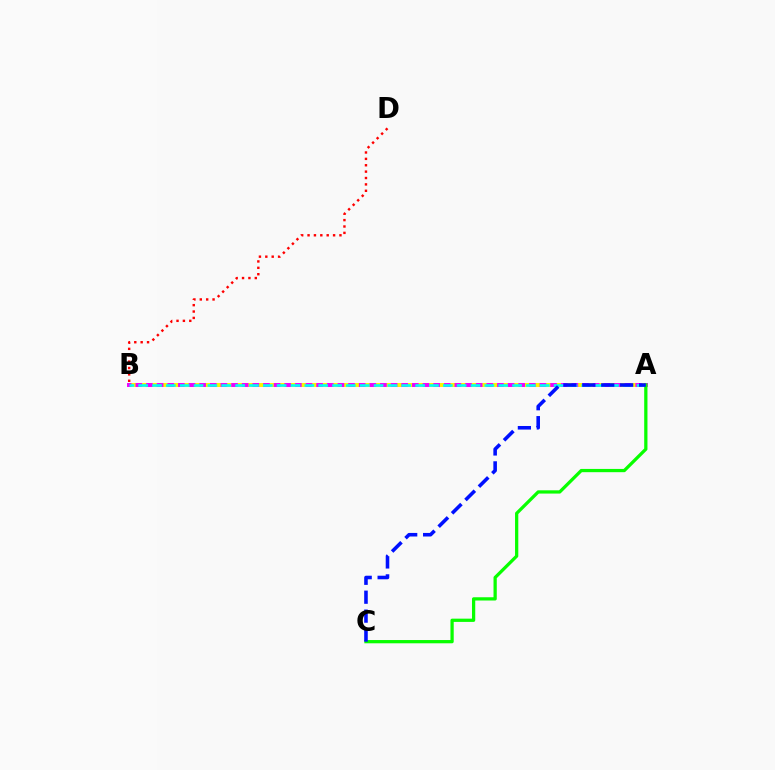{('B', 'D'): [{'color': '#ff0000', 'line_style': 'dotted', 'thickness': 1.73}], ('A', 'B'): [{'color': '#ee00ff', 'line_style': 'solid', 'thickness': 2.84}, {'color': '#fcf500', 'line_style': 'dotted', 'thickness': 2.89}, {'color': '#00fff6', 'line_style': 'dashed', 'thickness': 1.88}], ('A', 'C'): [{'color': '#08ff00', 'line_style': 'solid', 'thickness': 2.34}, {'color': '#0010ff', 'line_style': 'dashed', 'thickness': 2.57}]}